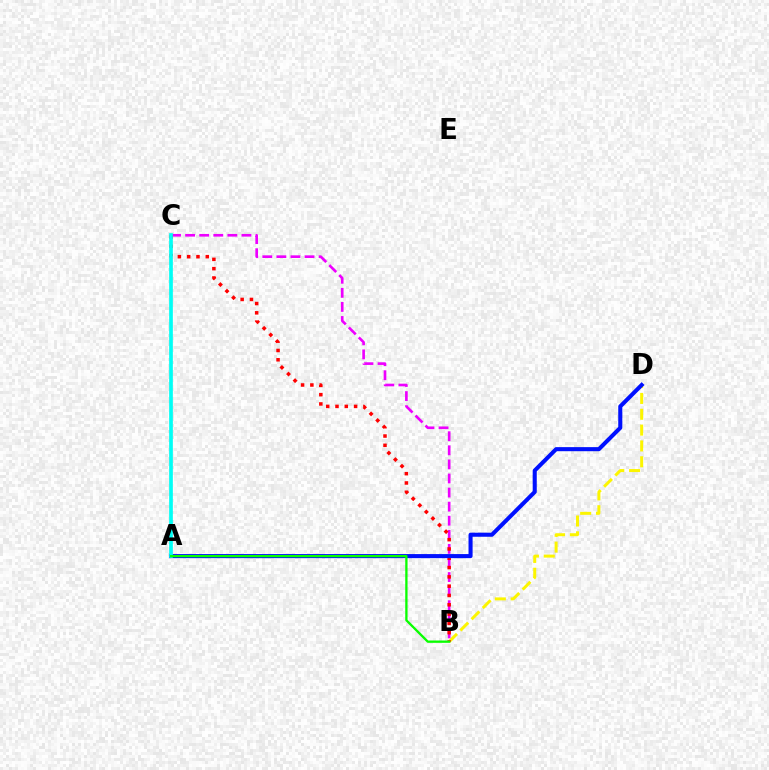{('B', 'D'): [{'color': '#fcf500', 'line_style': 'dashed', 'thickness': 2.15}], ('B', 'C'): [{'color': '#ee00ff', 'line_style': 'dashed', 'thickness': 1.91}, {'color': '#ff0000', 'line_style': 'dotted', 'thickness': 2.53}], ('A', 'D'): [{'color': '#0010ff', 'line_style': 'solid', 'thickness': 2.93}], ('A', 'C'): [{'color': '#00fff6', 'line_style': 'solid', 'thickness': 2.65}], ('A', 'B'): [{'color': '#08ff00', 'line_style': 'solid', 'thickness': 1.67}]}